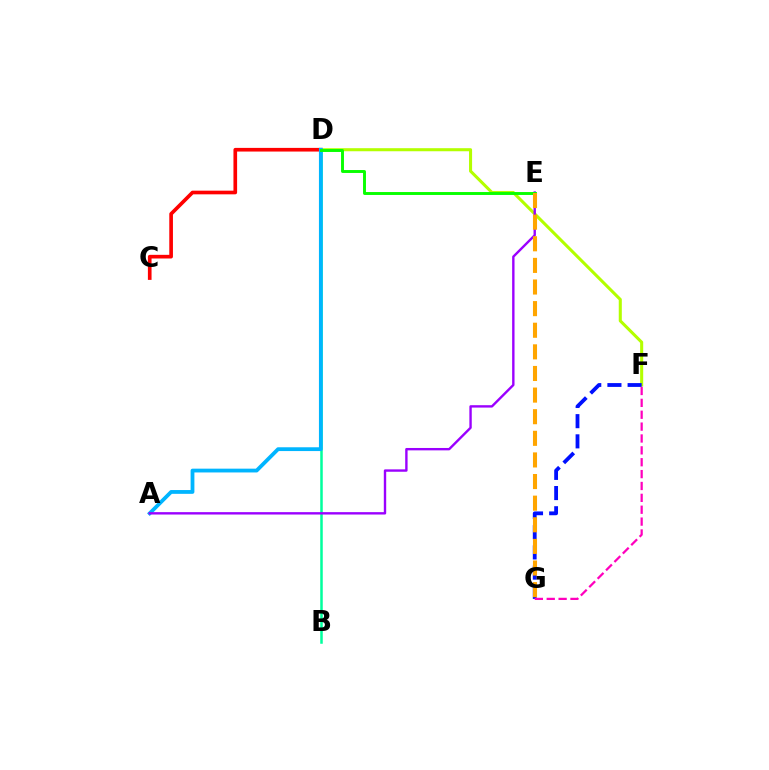{('B', 'D'): [{'color': '#00ff9d', 'line_style': 'solid', 'thickness': 1.81}], ('C', 'D'): [{'color': '#ff0000', 'line_style': 'solid', 'thickness': 2.64}], ('D', 'F'): [{'color': '#b3ff00', 'line_style': 'solid', 'thickness': 2.2}], ('A', 'D'): [{'color': '#00b5ff', 'line_style': 'solid', 'thickness': 2.73}], ('A', 'E'): [{'color': '#9b00ff', 'line_style': 'solid', 'thickness': 1.72}], ('F', 'G'): [{'color': '#0010ff', 'line_style': 'dashed', 'thickness': 2.74}, {'color': '#ff00bd', 'line_style': 'dashed', 'thickness': 1.61}], ('D', 'E'): [{'color': '#08ff00', 'line_style': 'solid', 'thickness': 2.1}], ('E', 'G'): [{'color': '#ffa500', 'line_style': 'dashed', 'thickness': 2.94}]}